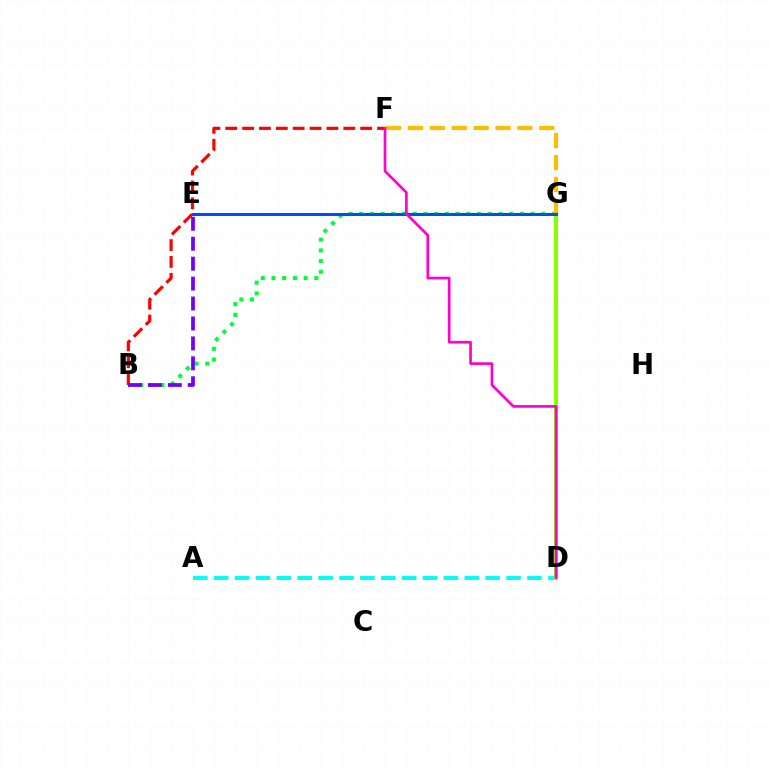{('A', 'D'): [{'color': '#00fff6', 'line_style': 'dashed', 'thickness': 2.84}], ('B', 'G'): [{'color': '#00ff39', 'line_style': 'dotted', 'thickness': 2.91}], ('B', 'F'): [{'color': '#ff0000', 'line_style': 'dashed', 'thickness': 2.29}], ('D', 'G'): [{'color': '#84ff00', 'line_style': 'solid', 'thickness': 2.94}], ('F', 'G'): [{'color': '#ffbd00', 'line_style': 'dashed', 'thickness': 2.97}], ('E', 'G'): [{'color': '#004bff', 'line_style': 'solid', 'thickness': 2.17}], ('D', 'F'): [{'color': '#ff00cf', 'line_style': 'solid', 'thickness': 1.93}], ('B', 'E'): [{'color': '#7200ff', 'line_style': 'dashed', 'thickness': 2.71}]}